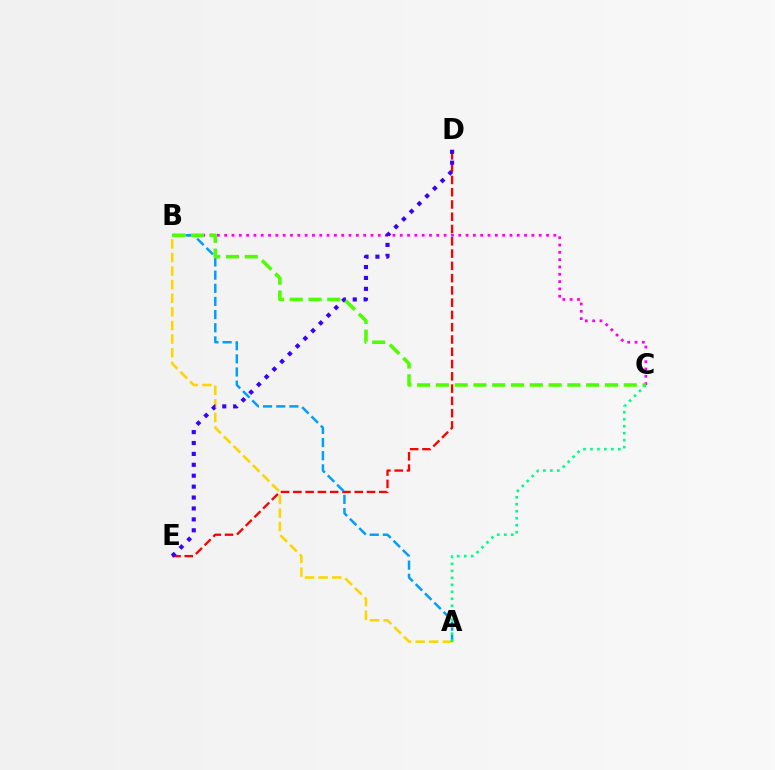{('D', 'E'): [{'color': '#ff0000', 'line_style': 'dashed', 'thickness': 1.67}, {'color': '#3700ff', 'line_style': 'dotted', 'thickness': 2.96}], ('B', 'C'): [{'color': '#ff00ed', 'line_style': 'dotted', 'thickness': 1.99}, {'color': '#4fff00', 'line_style': 'dashed', 'thickness': 2.55}], ('A', 'B'): [{'color': '#ffd500', 'line_style': 'dashed', 'thickness': 1.85}, {'color': '#009eff', 'line_style': 'dashed', 'thickness': 1.79}], ('A', 'C'): [{'color': '#00ff86', 'line_style': 'dotted', 'thickness': 1.9}]}